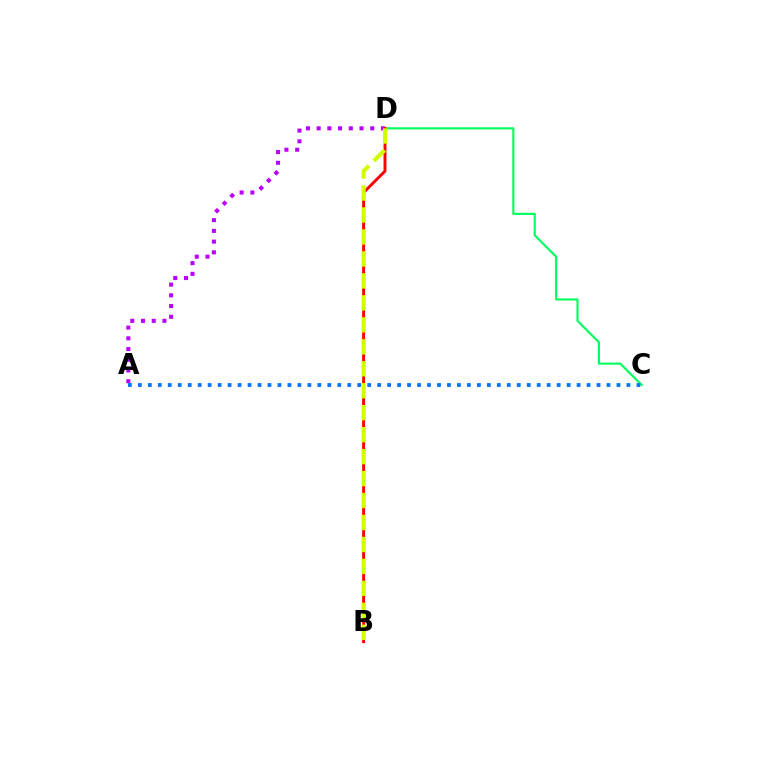{('C', 'D'): [{'color': '#00ff5c', 'line_style': 'solid', 'thickness': 1.53}], ('A', 'D'): [{'color': '#b900ff', 'line_style': 'dotted', 'thickness': 2.91}], ('A', 'C'): [{'color': '#0074ff', 'line_style': 'dotted', 'thickness': 2.71}], ('B', 'D'): [{'color': '#ff0000', 'line_style': 'solid', 'thickness': 2.1}, {'color': '#d1ff00', 'line_style': 'dashed', 'thickness': 2.98}]}